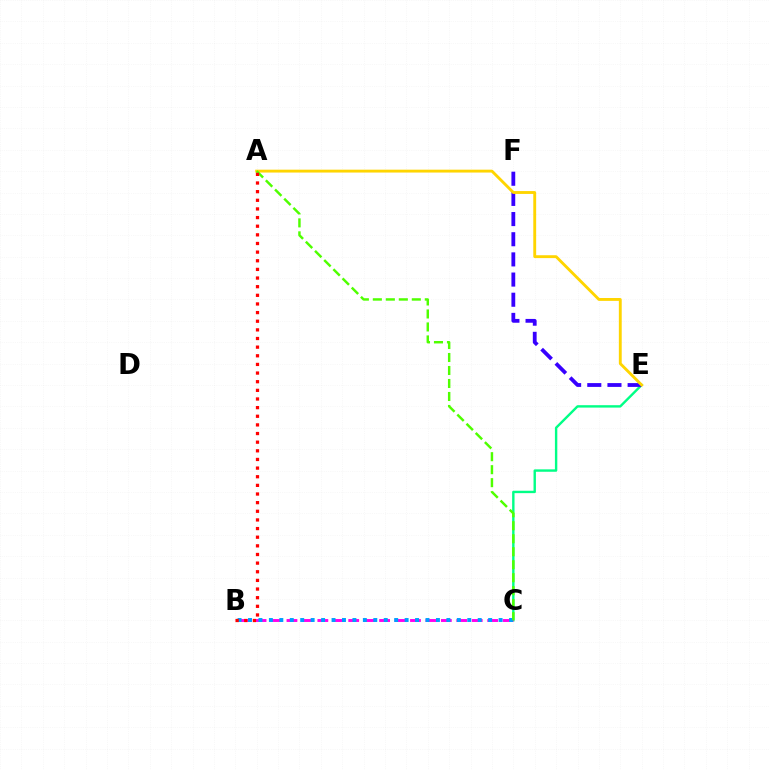{('C', 'E'): [{'color': '#00ff86', 'line_style': 'solid', 'thickness': 1.73}], ('B', 'C'): [{'color': '#ff00ed', 'line_style': 'dashed', 'thickness': 2.1}, {'color': '#009eff', 'line_style': 'dotted', 'thickness': 2.84}], ('E', 'F'): [{'color': '#3700ff', 'line_style': 'dashed', 'thickness': 2.74}], ('A', 'E'): [{'color': '#ffd500', 'line_style': 'solid', 'thickness': 2.07}], ('A', 'C'): [{'color': '#4fff00', 'line_style': 'dashed', 'thickness': 1.76}], ('A', 'B'): [{'color': '#ff0000', 'line_style': 'dotted', 'thickness': 2.35}]}